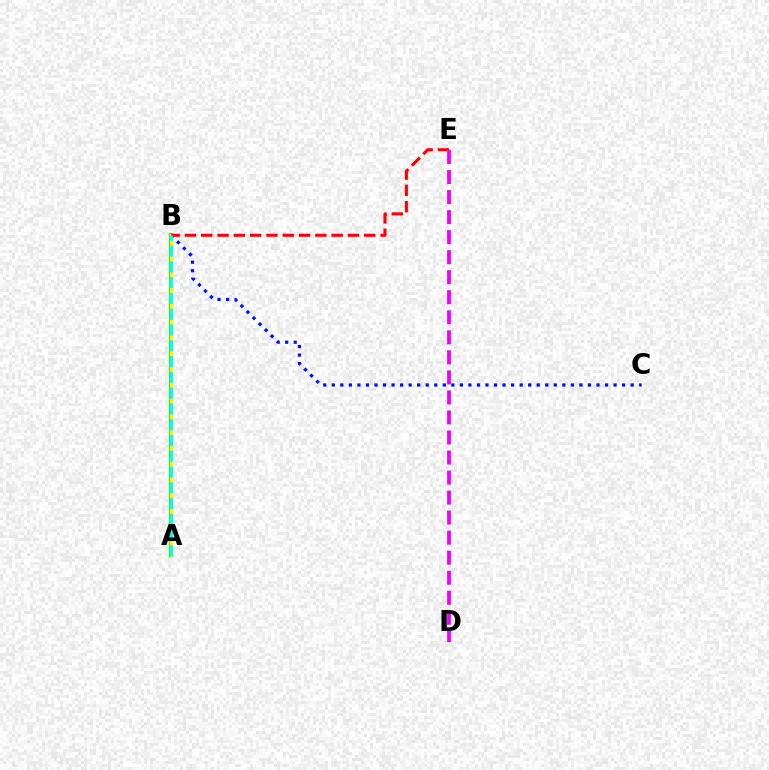{('B', 'C'): [{'color': '#0010ff', 'line_style': 'dotted', 'thickness': 2.32}], ('A', 'B'): [{'color': '#08ff00', 'line_style': 'solid', 'thickness': 2.77}, {'color': '#fcf500', 'line_style': 'solid', 'thickness': 2.21}, {'color': '#00fff6', 'line_style': 'dashed', 'thickness': 2.14}], ('B', 'E'): [{'color': '#ff0000', 'line_style': 'dashed', 'thickness': 2.21}], ('D', 'E'): [{'color': '#ee00ff', 'line_style': 'dashed', 'thickness': 2.72}]}